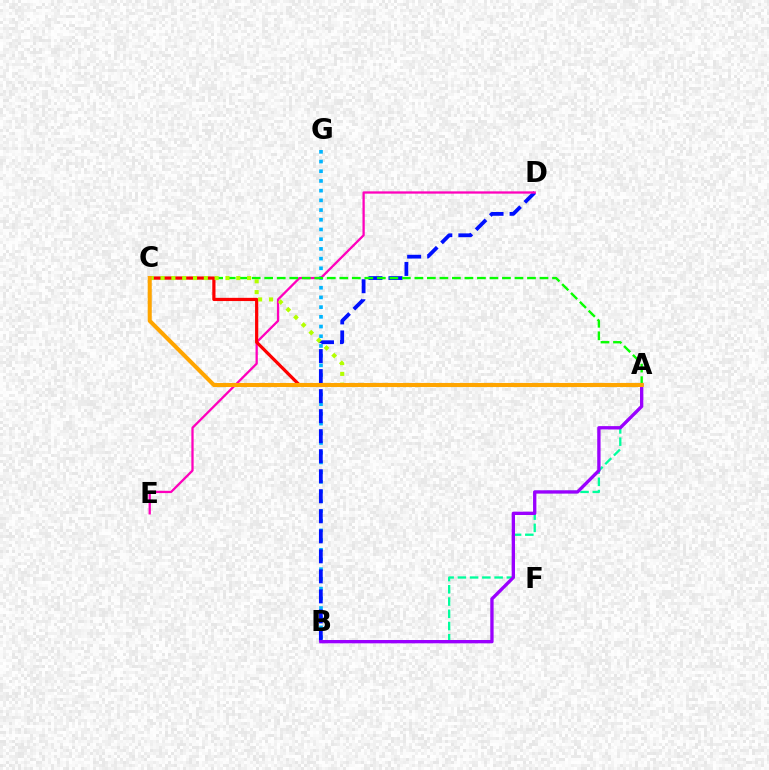{('A', 'B'): [{'color': '#00ff9d', 'line_style': 'dashed', 'thickness': 1.66}, {'color': '#9b00ff', 'line_style': 'solid', 'thickness': 2.39}], ('B', 'G'): [{'color': '#00b5ff', 'line_style': 'dotted', 'thickness': 2.64}], ('B', 'D'): [{'color': '#0010ff', 'line_style': 'dashed', 'thickness': 2.72}], ('D', 'E'): [{'color': '#ff00bd', 'line_style': 'solid', 'thickness': 1.64}], ('A', 'C'): [{'color': '#08ff00', 'line_style': 'dashed', 'thickness': 1.7}, {'color': '#ff0000', 'line_style': 'solid', 'thickness': 2.31}, {'color': '#b3ff00', 'line_style': 'dotted', 'thickness': 2.94}, {'color': '#ffa500', 'line_style': 'solid', 'thickness': 2.92}]}